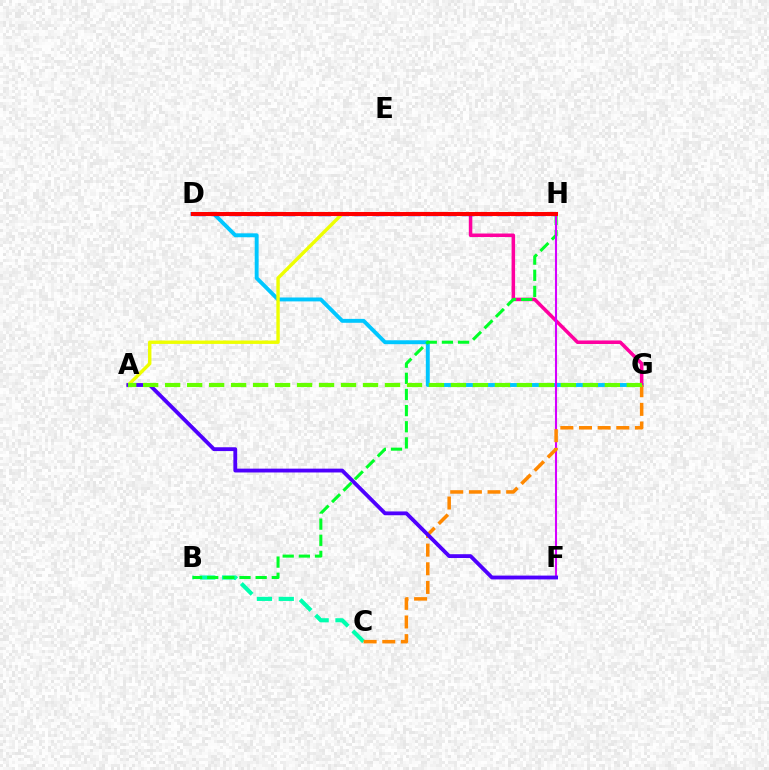{('D', 'G'): [{'color': '#00c7ff', 'line_style': 'solid', 'thickness': 2.81}, {'color': '#ff00a0', 'line_style': 'solid', 'thickness': 2.54}], ('B', 'C'): [{'color': '#00ffaf', 'line_style': 'dashed', 'thickness': 2.97}], ('D', 'H'): [{'color': '#003fff', 'line_style': 'dashed', 'thickness': 2.43}, {'color': '#ff0000', 'line_style': 'solid', 'thickness': 2.92}], ('B', 'H'): [{'color': '#00ff27', 'line_style': 'dashed', 'thickness': 2.19}], ('F', 'H'): [{'color': '#d600ff', 'line_style': 'solid', 'thickness': 1.5}], ('A', 'H'): [{'color': '#eeff00', 'line_style': 'solid', 'thickness': 2.45}], ('C', 'G'): [{'color': '#ff8800', 'line_style': 'dashed', 'thickness': 2.53}], ('A', 'F'): [{'color': '#4f00ff', 'line_style': 'solid', 'thickness': 2.75}], ('A', 'G'): [{'color': '#66ff00', 'line_style': 'dashed', 'thickness': 2.99}]}